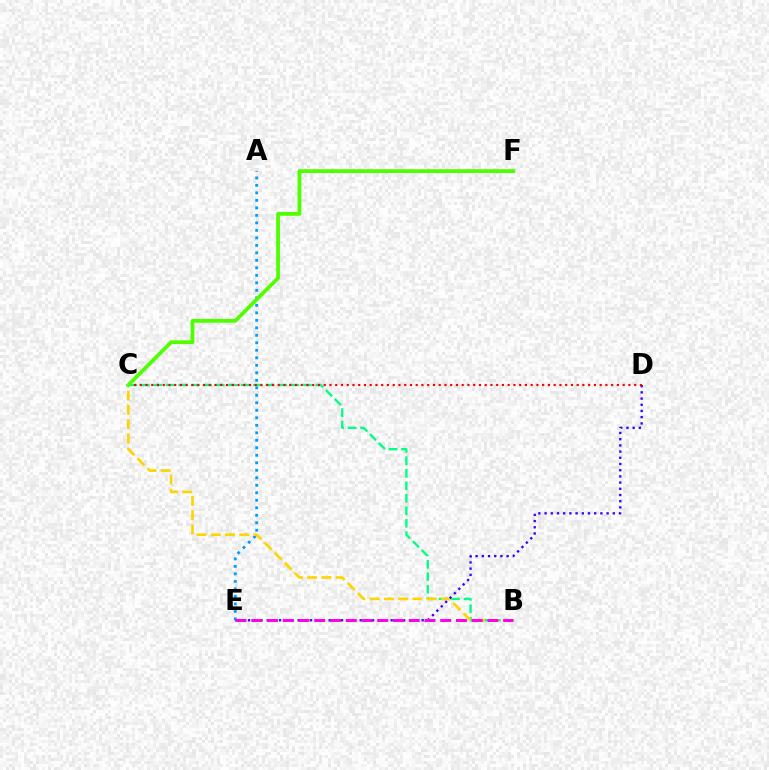{('A', 'E'): [{'color': '#009eff', 'line_style': 'dotted', 'thickness': 2.04}], ('B', 'C'): [{'color': '#00ff86', 'line_style': 'dashed', 'thickness': 1.69}, {'color': '#ffd500', 'line_style': 'dashed', 'thickness': 1.94}], ('D', 'E'): [{'color': '#3700ff', 'line_style': 'dotted', 'thickness': 1.68}], ('C', 'D'): [{'color': '#ff0000', 'line_style': 'dotted', 'thickness': 1.56}], ('B', 'E'): [{'color': '#ff00ed', 'line_style': 'dashed', 'thickness': 2.14}], ('C', 'F'): [{'color': '#4fff00', 'line_style': 'solid', 'thickness': 2.72}]}